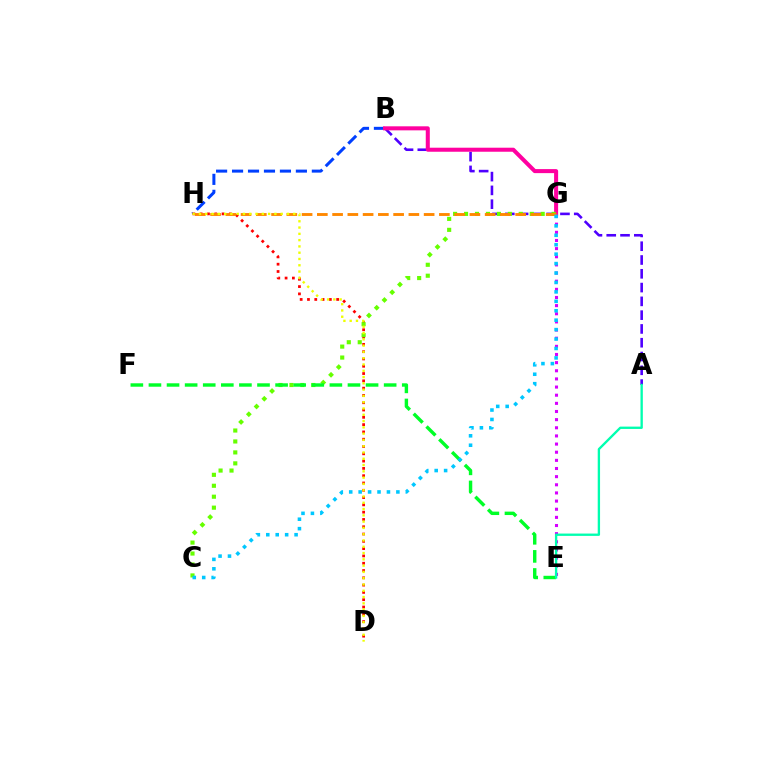{('E', 'G'): [{'color': '#d600ff', 'line_style': 'dotted', 'thickness': 2.21}], ('A', 'B'): [{'color': '#4f00ff', 'line_style': 'dashed', 'thickness': 1.87}], ('B', 'H'): [{'color': '#003fff', 'line_style': 'dashed', 'thickness': 2.17}], ('D', 'H'): [{'color': '#ff0000', 'line_style': 'dotted', 'thickness': 1.98}, {'color': '#eeff00', 'line_style': 'dotted', 'thickness': 1.71}], ('B', 'G'): [{'color': '#ff00a0', 'line_style': 'solid', 'thickness': 2.9}], ('C', 'G'): [{'color': '#66ff00', 'line_style': 'dotted', 'thickness': 2.97}, {'color': '#00c7ff', 'line_style': 'dotted', 'thickness': 2.56}], ('G', 'H'): [{'color': '#ff8800', 'line_style': 'dashed', 'thickness': 2.07}], ('E', 'F'): [{'color': '#00ff27', 'line_style': 'dashed', 'thickness': 2.46}], ('A', 'E'): [{'color': '#00ffaf', 'line_style': 'solid', 'thickness': 1.68}]}